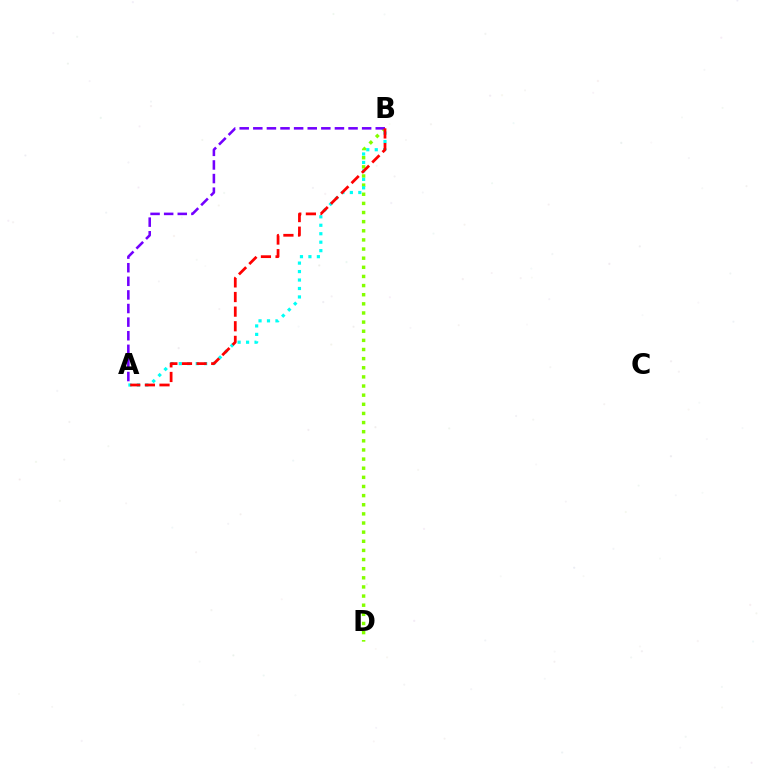{('B', 'D'): [{'color': '#84ff00', 'line_style': 'dotted', 'thickness': 2.48}], ('A', 'B'): [{'color': '#00fff6', 'line_style': 'dotted', 'thickness': 2.3}, {'color': '#7200ff', 'line_style': 'dashed', 'thickness': 1.85}, {'color': '#ff0000', 'line_style': 'dashed', 'thickness': 1.99}]}